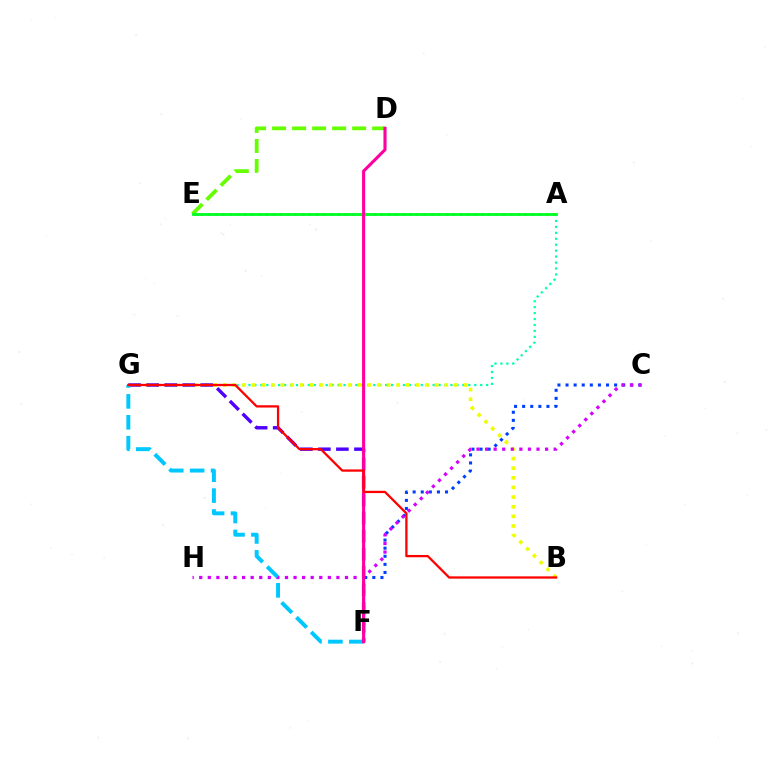{('A', 'E'): [{'color': '#ff8800', 'line_style': 'dotted', 'thickness': 1.95}, {'color': '#00ff27', 'line_style': 'solid', 'thickness': 2.04}], ('D', 'E'): [{'color': '#66ff00', 'line_style': 'dashed', 'thickness': 2.72}], ('A', 'G'): [{'color': '#00ffaf', 'line_style': 'dotted', 'thickness': 1.61}], ('B', 'G'): [{'color': '#eeff00', 'line_style': 'dotted', 'thickness': 2.62}, {'color': '#ff0000', 'line_style': 'solid', 'thickness': 1.64}], ('F', 'G'): [{'color': '#4f00ff', 'line_style': 'dashed', 'thickness': 2.45}, {'color': '#00c7ff', 'line_style': 'dashed', 'thickness': 2.84}], ('C', 'F'): [{'color': '#003fff', 'line_style': 'dotted', 'thickness': 2.2}], ('C', 'H'): [{'color': '#d600ff', 'line_style': 'dotted', 'thickness': 2.33}], ('D', 'F'): [{'color': '#ff00a0', 'line_style': 'solid', 'thickness': 2.23}]}